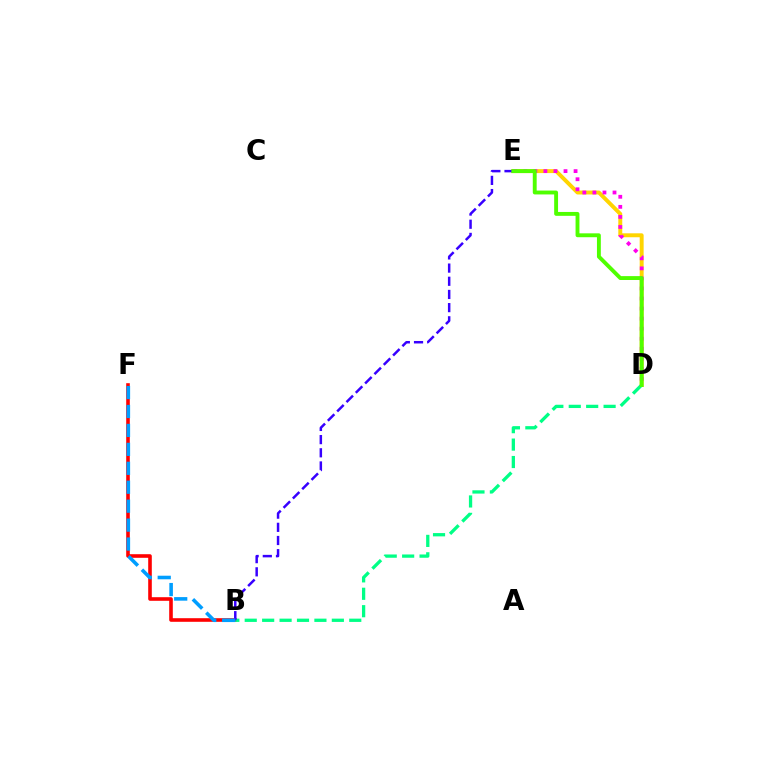{('D', 'E'): [{'color': '#ffd500', 'line_style': 'solid', 'thickness': 2.84}, {'color': '#ff00ed', 'line_style': 'dotted', 'thickness': 2.73}, {'color': '#4fff00', 'line_style': 'solid', 'thickness': 2.8}], ('B', 'F'): [{'color': '#ff0000', 'line_style': 'solid', 'thickness': 2.59}, {'color': '#009eff', 'line_style': 'dashed', 'thickness': 2.57}], ('B', 'D'): [{'color': '#00ff86', 'line_style': 'dashed', 'thickness': 2.37}], ('B', 'E'): [{'color': '#3700ff', 'line_style': 'dashed', 'thickness': 1.79}]}